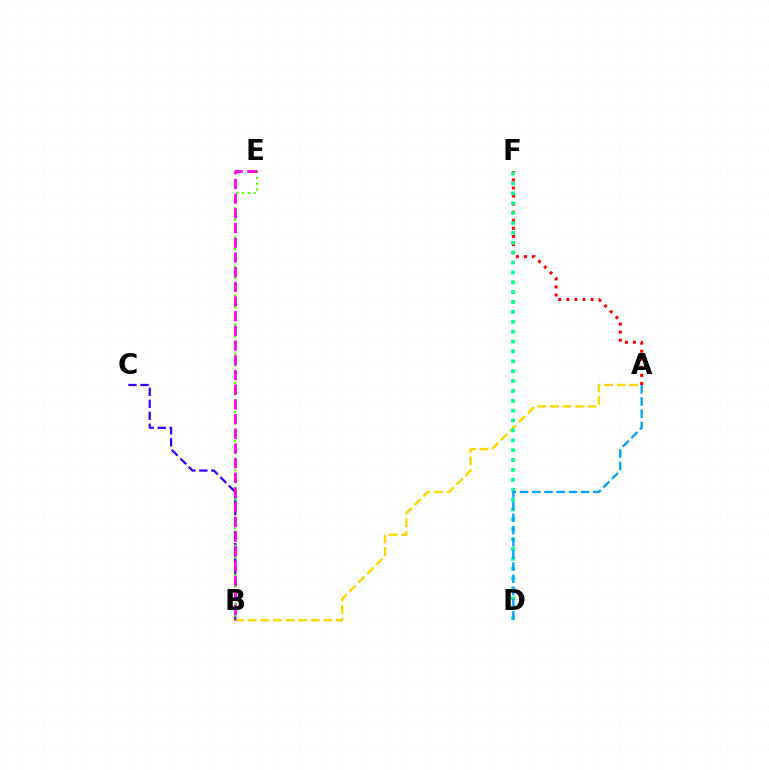{('B', 'C'): [{'color': '#3700ff', 'line_style': 'dashed', 'thickness': 1.63}], ('B', 'E'): [{'color': '#4fff00', 'line_style': 'dotted', 'thickness': 1.58}, {'color': '#ff00ed', 'line_style': 'dashed', 'thickness': 2.0}], ('A', 'F'): [{'color': '#ff0000', 'line_style': 'dotted', 'thickness': 2.19}], ('A', 'B'): [{'color': '#ffd500', 'line_style': 'dashed', 'thickness': 1.71}], ('D', 'F'): [{'color': '#00ff86', 'line_style': 'dotted', 'thickness': 2.68}], ('A', 'D'): [{'color': '#009eff', 'line_style': 'dashed', 'thickness': 1.66}]}